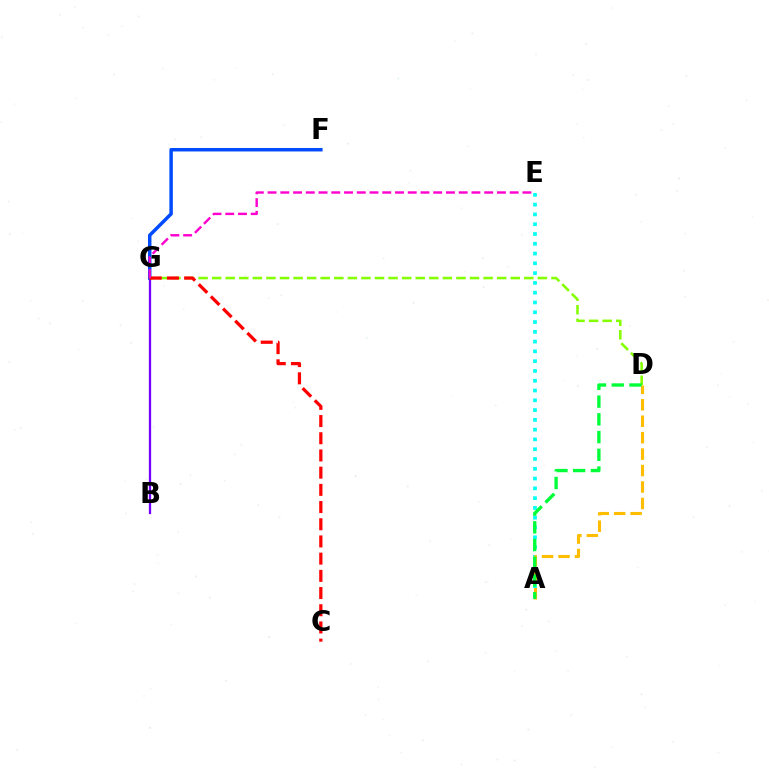{('F', 'G'): [{'color': '#004bff', 'line_style': 'solid', 'thickness': 2.5}], ('A', 'E'): [{'color': '#00fff6', 'line_style': 'dotted', 'thickness': 2.66}], ('B', 'G'): [{'color': '#7200ff', 'line_style': 'solid', 'thickness': 1.64}], ('D', 'G'): [{'color': '#84ff00', 'line_style': 'dashed', 'thickness': 1.84}], ('C', 'G'): [{'color': '#ff0000', 'line_style': 'dashed', 'thickness': 2.34}], ('A', 'D'): [{'color': '#ffbd00', 'line_style': 'dashed', 'thickness': 2.23}, {'color': '#00ff39', 'line_style': 'dashed', 'thickness': 2.41}], ('E', 'G'): [{'color': '#ff00cf', 'line_style': 'dashed', 'thickness': 1.73}]}